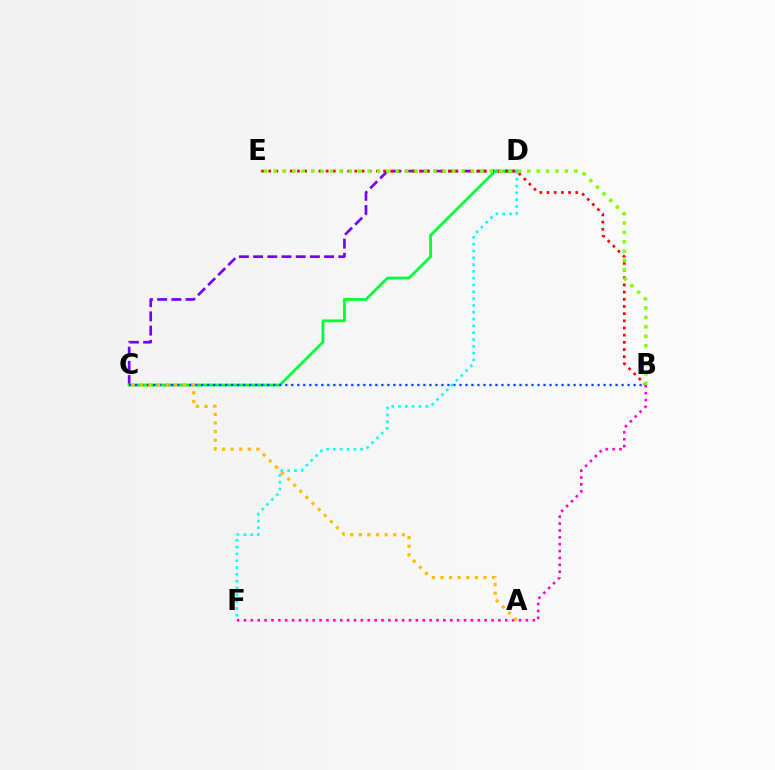{('C', 'D'): [{'color': '#7200ff', 'line_style': 'dashed', 'thickness': 1.93}, {'color': '#00ff39', 'line_style': 'solid', 'thickness': 2.02}], ('B', 'C'): [{'color': '#004bff', 'line_style': 'dotted', 'thickness': 1.63}], ('B', 'E'): [{'color': '#ff0000', 'line_style': 'dotted', 'thickness': 1.95}, {'color': '#84ff00', 'line_style': 'dotted', 'thickness': 2.55}], ('B', 'F'): [{'color': '#ff00cf', 'line_style': 'dotted', 'thickness': 1.87}], ('A', 'C'): [{'color': '#ffbd00', 'line_style': 'dotted', 'thickness': 2.34}], ('D', 'F'): [{'color': '#00fff6', 'line_style': 'dotted', 'thickness': 1.85}]}